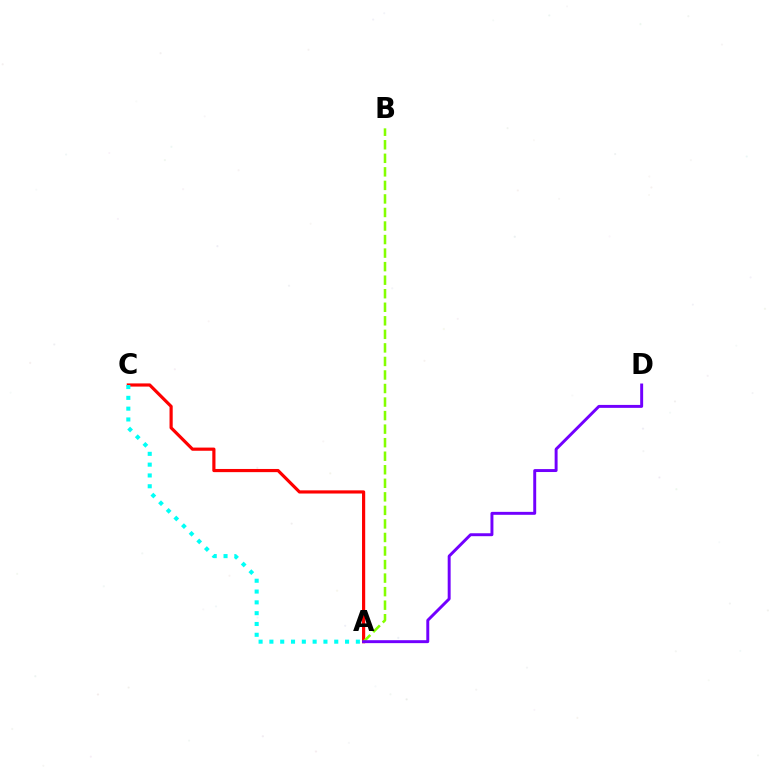{('A', 'C'): [{'color': '#ff0000', 'line_style': 'solid', 'thickness': 2.28}, {'color': '#00fff6', 'line_style': 'dotted', 'thickness': 2.94}], ('A', 'B'): [{'color': '#84ff00', 'line_style': 'dashed', 'thickness': 1.84}], ('A', 'D'): [{'color': '#7200ff', 'line_style': 'solid', 'thickness': 2.12}]}